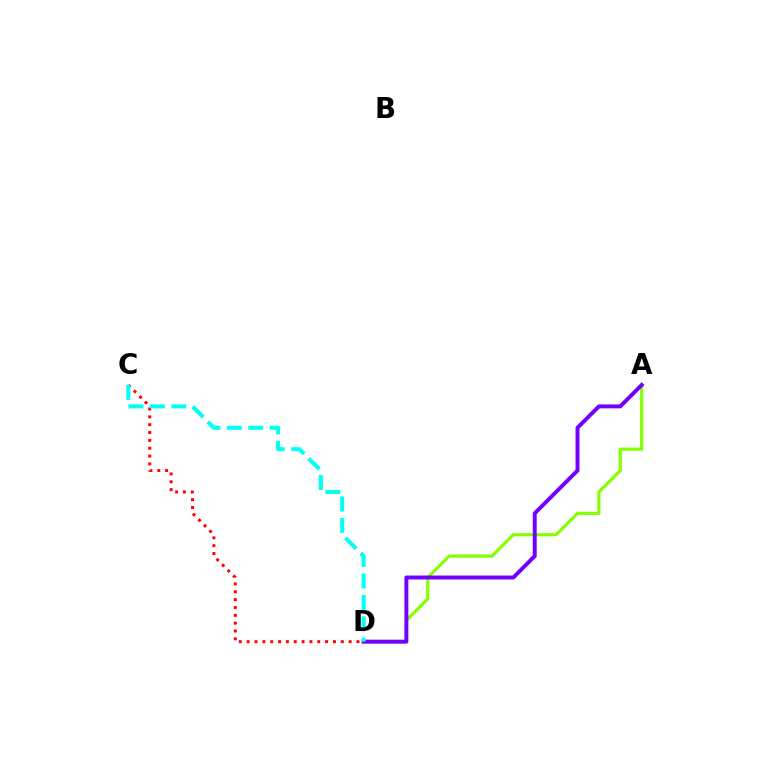{('A', 'D'): [{'color': '#84ff00', 'line_style': 'solid', 'thickness': 2.29}, {'color': '#7200ff', 'line_style': 'solid', 'thickness': 2.84}], ('C', 'D'): [{'color': '#ff0000', 'line_style': 'dotted', 'thickness': 2.13}, {'color': '#00fff6', 'line_style': 'dashed', 'thickness': 2.91}]}